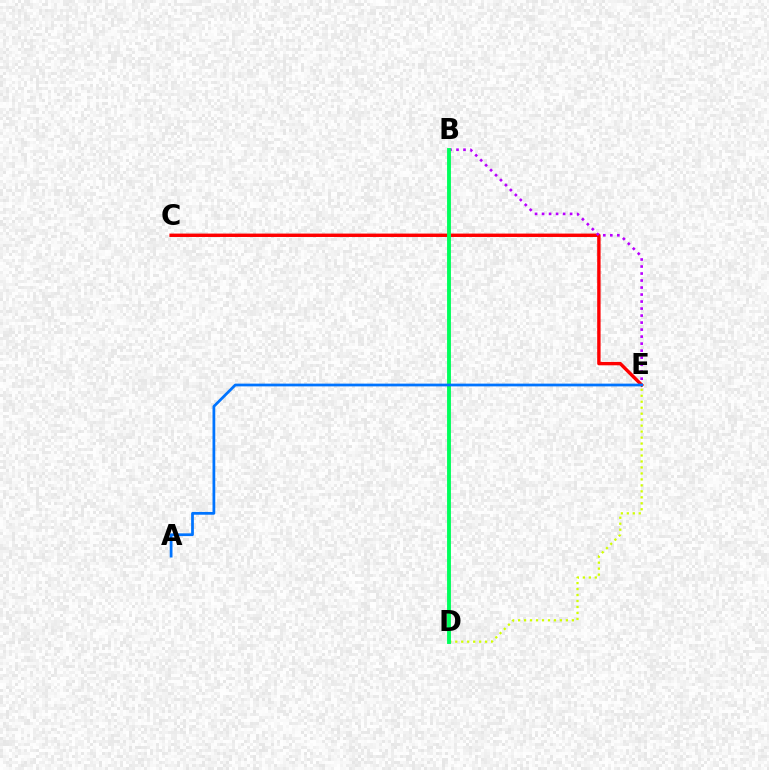{('C', 'E'): [{'color': '#ff0000', 'line_style': 'solid', 'thickness': 2.44}], ('D', 'E'): [{'color': '#d1ff00', 'line_style': 'dotted', 'thickness': 1.62}], ('B', 'E'): [{'color': '#b900ff', 'line_style': 'dotted', 'thickness': 1.9}], ('B', 'D'): [{'color': '#00ff5c', 'line_style': 'solid', 'thickness': 2.79}], ('A', 'E'): [{'color': '#0074ff', 'line_style': 'solid', 'thickness': 1.98}]}